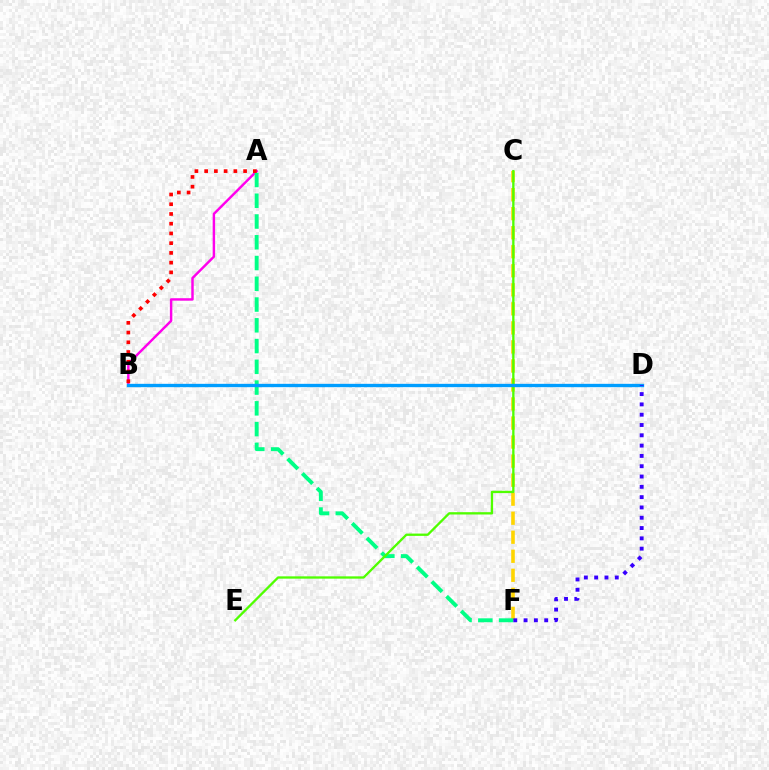{('A', 'B'): [{'color': '#ff00ed', 'line_style': 'solid', 'thickness': 1.76}, {'color': '#ff0000', 'line_style': 'dotted', 'thickness': 2.65}], ('C', 'F'): [{'color': '#ffd500', 'line_style': 'dashed', 'thickness': 2.59}], ('A', 'F'): [{'color': '#00ff86', 'line_style': 'dashed', 'thickness': 2.82}], ('C', 'E'): [{'color': '#4fff00', 'line_style': 'solid', 'thickness': 1.67}], ('B', 'D'): [{'color': '#009eff', 'line_style': 'solid', 'thickness': 2.4}], ('D', 'F'): [{'color': '#3700ff', 'line_style': 'dotted', 'thickness': 2.8}]}